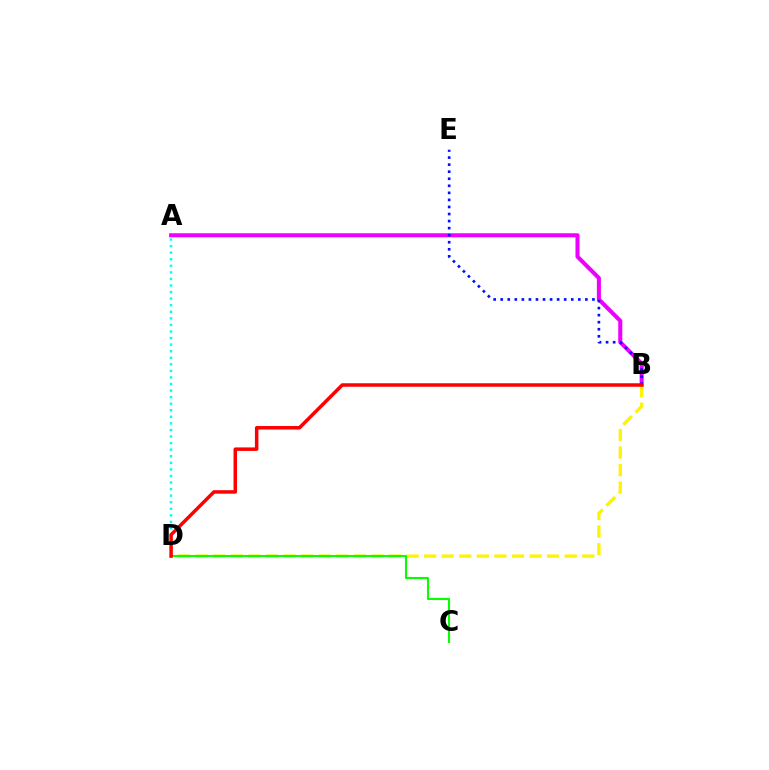{('A', 'D'): [{'color': '#00fff6', 'line_style': 'dotted', 'thickness': 1.78}], ('A', 'B'): [{'color': '#ee00ff', 'line_style': 'solid', 'thickness': 2.91}], ('B', 'E'): [{'color': '#0010ff', 'line_style': 'dotted', 'thickness': 1.92}], ('B', 'D'): [{'color': '#fcf500', 'line_style': 'dashed', 'thickness': 2.39}, {'color': '#ff0000', 'line_style': 'solid', 'thickness': 2.52}], ('C', 'D'): [{'color': '#08ff00', 'line_style': 'solid', 'thickness': 1.51}]}